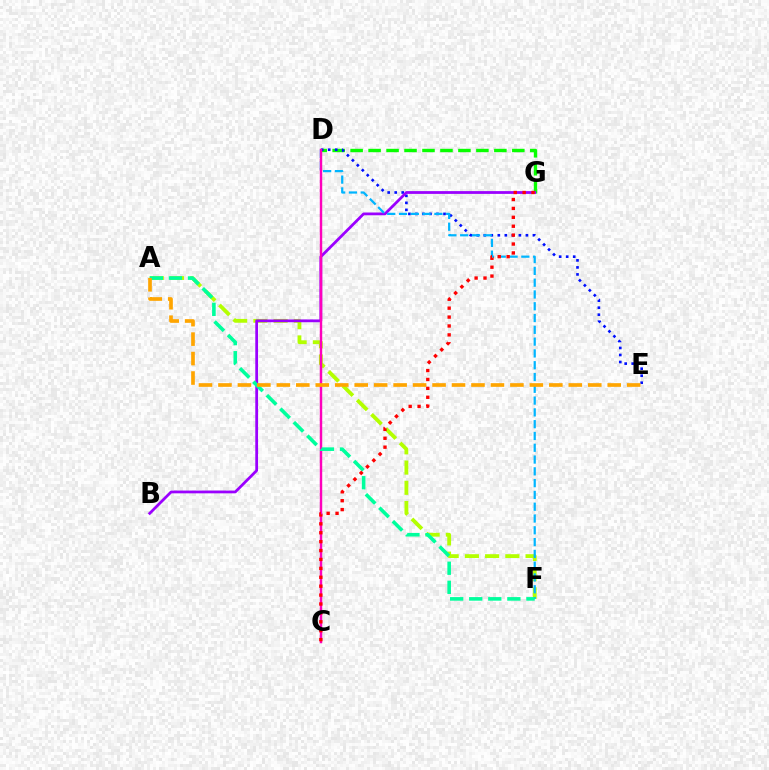{('D', 'G'): [{'color': '#08ff00', 'line_style': 'dashed', 'thickness': 2.44}], ('D', 'E'): [{'color': '#0010ff', 'line_style': 'dotted', 'thickness': 1.91}], ('A', 'F'): [{'color': '#b3ff00', 'line_style': 'dashed', 'thickness': 2.75}, {'color': '#00ff9d', 'line_style': 'dashed', 'thickness': 2.59}], ('B', 'G'): [{'color': '#9b00ff', 'line_style': 'solid', 'thickness': 2.0}], ('D', 'F'): [{'color': '#00b5ff', 'line_style': 'dashed', 'thickness': 1.6}], ('C', 'D'): [{'color': '#ff00bd', 'line_style': 'solid', 'thickness': 1.75}], ('C', 'G'): [{'color': '#ff0000', 'line_style': 'dotted', 'thickness': 2.42}], ('A', 'E'): [{'color': '#ffa500', 'line_style': 'dashed', 'thickness': 2.64}]}